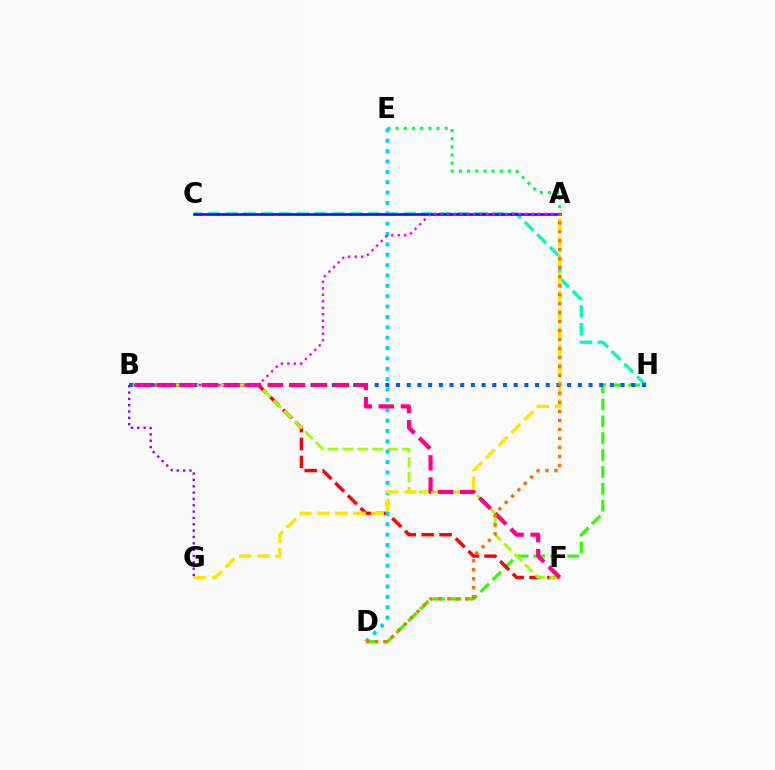{('D', 'H'): [{'color': '#31ff00', 'line_style': 'dashed', 'thickness': 2.29}], ('B', 'F'): [{'color': '#ff0000', 'line_style': 'dashed', 'thickness': 2.44}, {'color': '#a2ff00', 'line_style': 'dashed', 'thickness': 2.02}, {'color': '#ff0088', 'line_style': 'dashed', 'thickness': 2.99}], ('C', 'H'): [{'color': '#00ffbb', 'line_style': 'dashed', 'thickness': 2.42}], ('A', 'E'): [{'color': '#00ff45', 'line_style': 'dotted', 'thickness': 2.22}], ('D', 'E'): [{'color': '#00d3ff', 'line_style': 'dotted', 'thickness': 2.82}], ('A', 'C'): [{'color': '#1900ff', 'line_style': 'solid', 'thickness': 1.82}], ('A', 'G'): [{'color': '#ffe600', 'line_style': 'dashed', 'thickness': 2.45}], ('B', 'H'): [{'color': '#005dff', 'line_style': 'dotted', 'thickness': 2.91}], ('B', 'G'): [{'color': '#8a00ff', 'line_style': 'dotted', 'thickness': 1.72}], ('A', 'D'): [{'color': '#ff7000', 'line_style': 'dotted', 'thickness': 2.44}], ('A', 'B'): [{'color': '#fa00f9', 'line_style': 'dotted', 'thickness': 1.76}]}